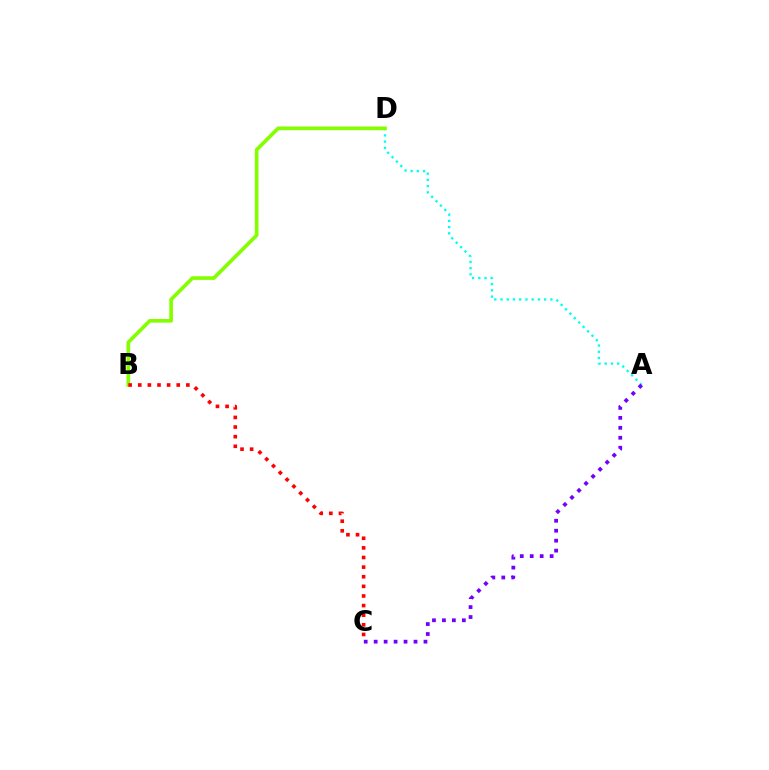{('A', 'D'): [{'color': '#00fff6', 'line_style': 'dotted', 'thickness': 1.69}], ('A', 'C'): [{'color': '#7200ff', 'line_style': 'dotted', 'thickness': 2.71}], ('B', 'D'): [{'color': '#84ff00', 'line_style': 'solid', 'thickness': 2.64}], ('B', 'C'): [{'color': '#ff0000', 'line_style': 'dotted', 'thickness': 2.61}]}